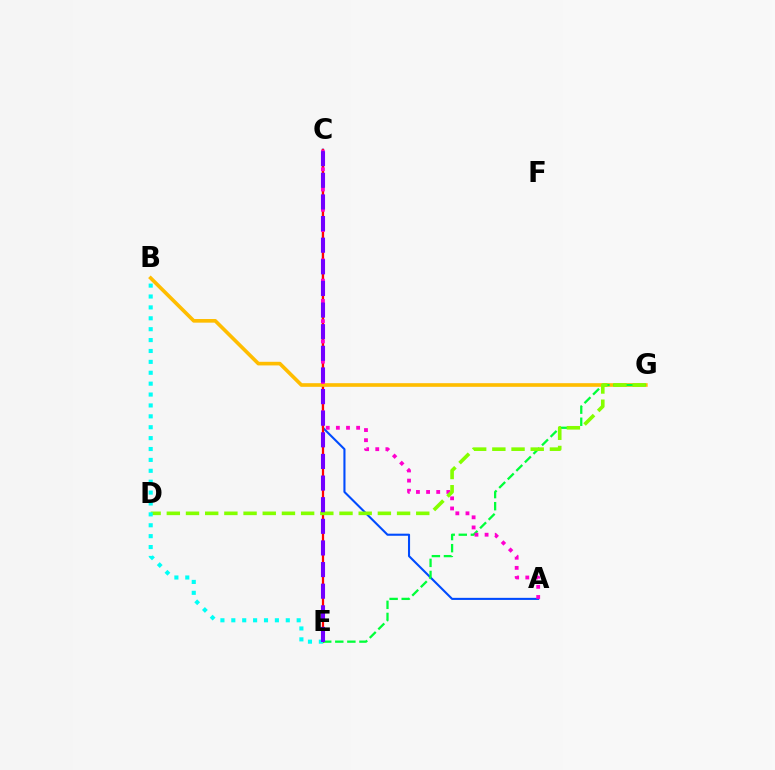{('A', 'C'): [{'color': '#004bff', 'line_style': 'solid', 'thickness': 1.51}, {'color': '#ff00cf', 'line_style': 'dotted', 'thickness': 2.75}], ('C', 'E'): [{'color': '#ff0000', 'line_style': 'solid', 'thickness': 1.61}, {'color': '#7200ff', 'line_style': 'dashed', 'thickness': 2.94}], ('B', 'G'): [{'color': '#ffbd00', 'line_style': 'solid', 'thickness': 2.62}], ('E', 'G'): [{'color': '#00ff39', 'line_style': 'dashed', 'thickness': 1.64}], ('D', 'G'): [{'color': '#84ff00', 'line_style': 'dashed', 'thickness': 2.61}], ('B', 'E'): [{'color': '#00fff6', 'line_style': 'dotted', 'thickness': 2.96}]}